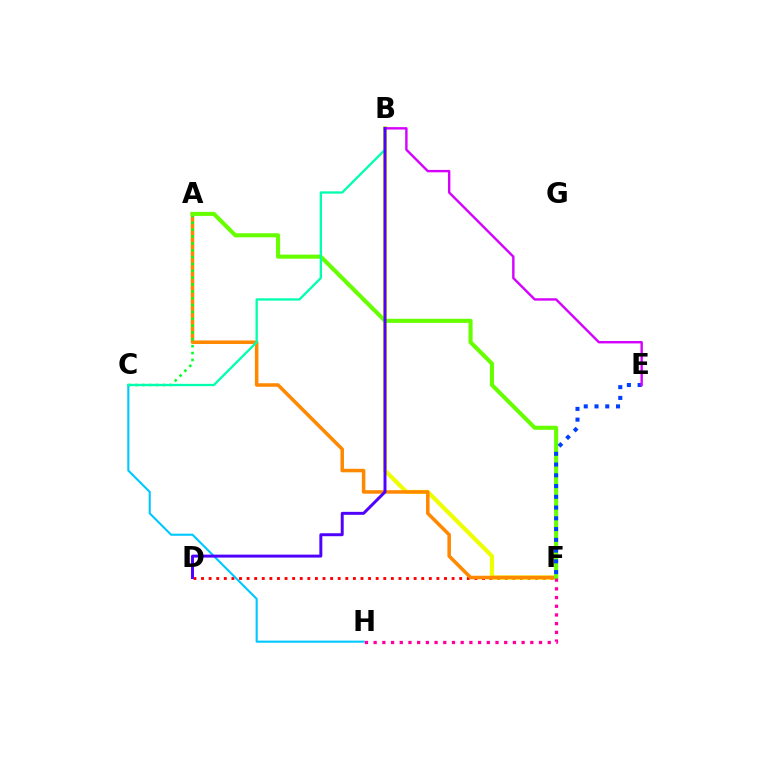{('D', 'F'): [{'color': '#ff0000', 'line_style': 'dotted', 'thickness': 2.06}], ('B', 'F'): [{'color': '#eeff00', 'line_style': 'solid', 'thickness': 3.0}], ('A', 'F'): [{'color': '#ff8800', 'line_style': 'solid', 'thickness': 2.53}, {'color': '#66ff00', 'line_style': 'solid', 'thickness': 2.94}], ('C', 'H'): [{'color': '#00c7ff', 'line_style': 'solid', 'thickness': 1.51}], ('A', 'C'): [{'color': '#00ff27', 'line_style': 'dotted', 'thickness': 1.86}], ('B', 'C'): [{'color': '#00ffaf', 'line_style': 'solid', 'thickness': 1.66}], ('F', 'H'): [{'color': '#ff00a0', 'line_style': 'dotted', 'thickness': 2.36}], ('E', 'F'): [{'color': '#003fff', 'line_style': 'dotted', 'thickness': 2.92}], ('B', 'E'): [{'color': '#d600ff', 'line_style': 'solid', 'thickness': 1.73}], ('B', 'D'): [{'color': '#4f00ff', 'line_style': 'solid', 'thickness': 2.13}]}